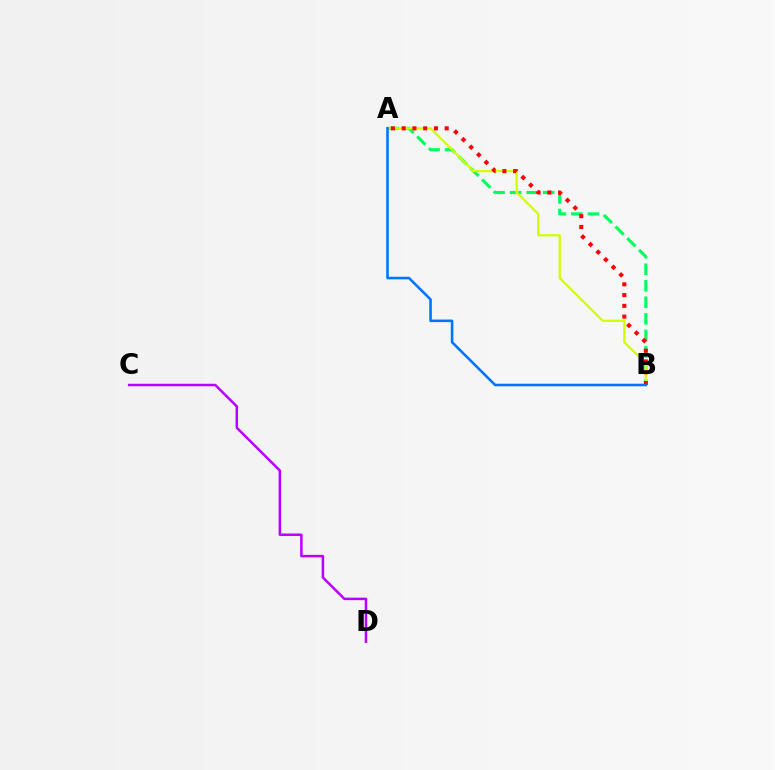{('A', 'B'): [{'color': '#00ff5c', 'line_style': 'dashed', 'thickness': 2.25}, {'color': '#d1ff00', 'line_style': 'solid', 'thickness': 1.63}, {'color': '#ff0000', 'line_style': 'dotted', 'thickness': 2.92}, {'color': '#0074ff', 'line_style': 'solid', 'thickness': 1.85}], ('C', 'D'): [{'color': '#b900ff', 'line_style': 'solid', 'thickness': 1.8}]}